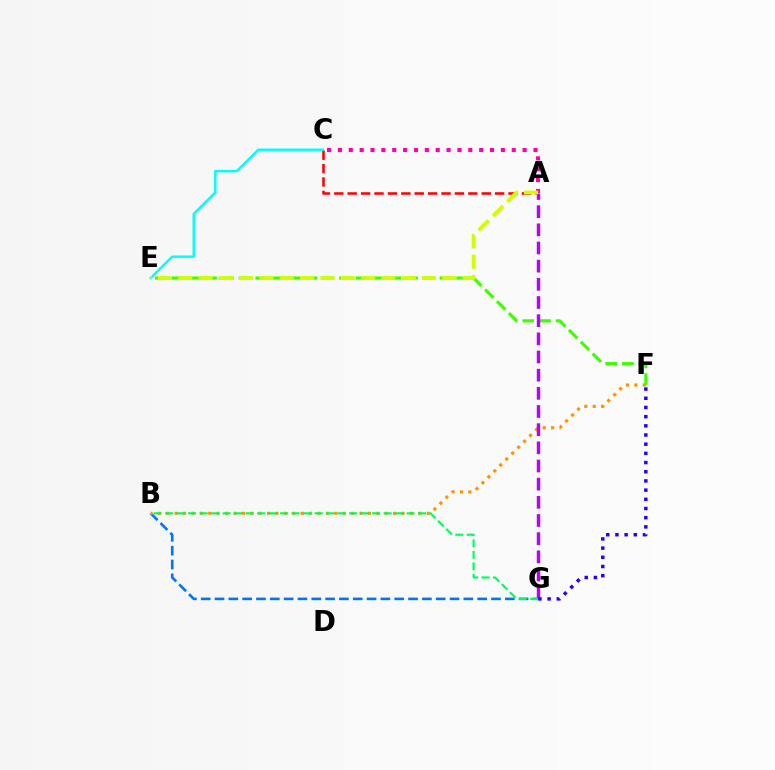{('B', 'G'): [{'color': '#0074ff', 'line_style': 'dashed', 'thickness': 1.88}, {'color': '#00ff5c', 'line_style': 'dashed', 'thickness': 1.56}], ('A', 'C'): [{'color': '#ff0000', 'line_style': 'dashed', 'thickness': 1.82}, {'color': '#ff00ac', 'line_style': 'dotted', 'thickness': 2.95}], ('B', 'F'): [{'color': '#ff9400', 'line_style': 'dotted', 'thickness': 2.28}], ('C', 'E'): [{'color': '#00fff6', 'line_style': 'solid', 'thickness': 1.74}], ('E', 'F'): [{'color': '#3dff00', 'line_style': 'dashed', 'thickness': 2.27}], ('A', 'G'): [{'color': '#b900ff', 'line_style': 'dashed', 'thickness': 2.47}], ('A', 'E'): [{'color': '#d1ff00', 'line_style': 'dashed', 'thickness': 2.76}], ('F', 'G'): [{'color': '#2500ff', 'line_style': 'dotted', 'thickness': 2.5}]}